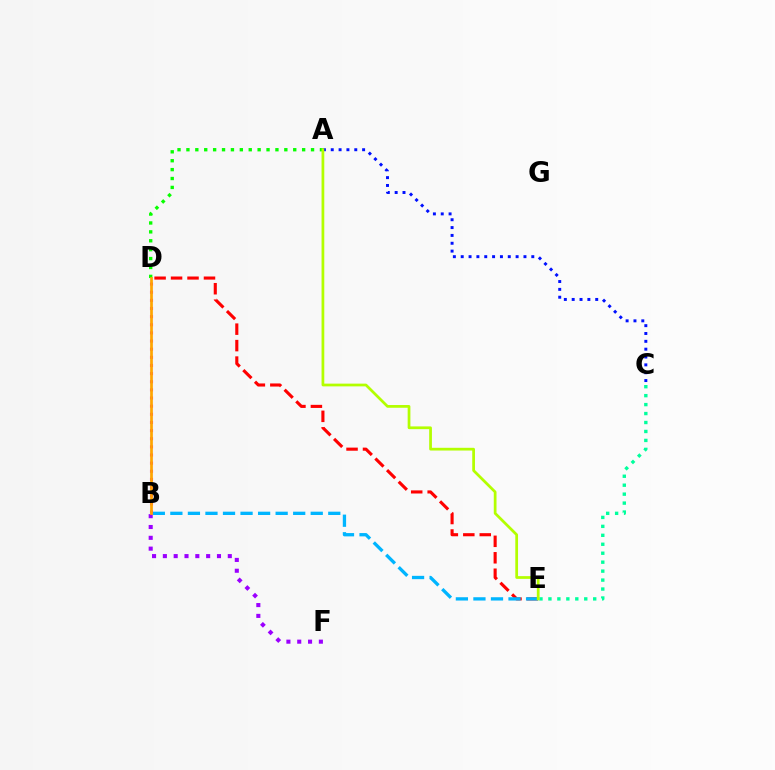{('D', 'E'): [{'color': '#ff0000', 'line_style': 'dashed', 'thickness': 2.24}], ('C', 'E'): [{'color': '#00ff9d', 'line_style': 'dotted', 'thickness': 2.43}], ('A', 'C'): [{'color': '#0010ff', 'line_style': 'dotted', 'thickness': 2.13}], ('B', 'E'): [{'color': '#00b5ff', 'line_style': 'dashed', 'thickness': 2.38}], ('A', 'D'): [{'color': '#08ff00', 'line_style': 'dotted', 'thickness': 2.42}], ('A', 'E'): [{'color': '#b3ff00', 'line_style': 'solid', 'thickness': 1.97}], ('B', 'D'): [{'color': '#ff00bd', 'line_style': 'dotted', 'thickness': 2.21}, {'color': '#ffa500', 'line_style': 'solid', 'thickness': 1.94}], ('B', 'F'): [{'color': '#9b00ff', 'line_style': 'dotted', 'thickness': 2.94}]}